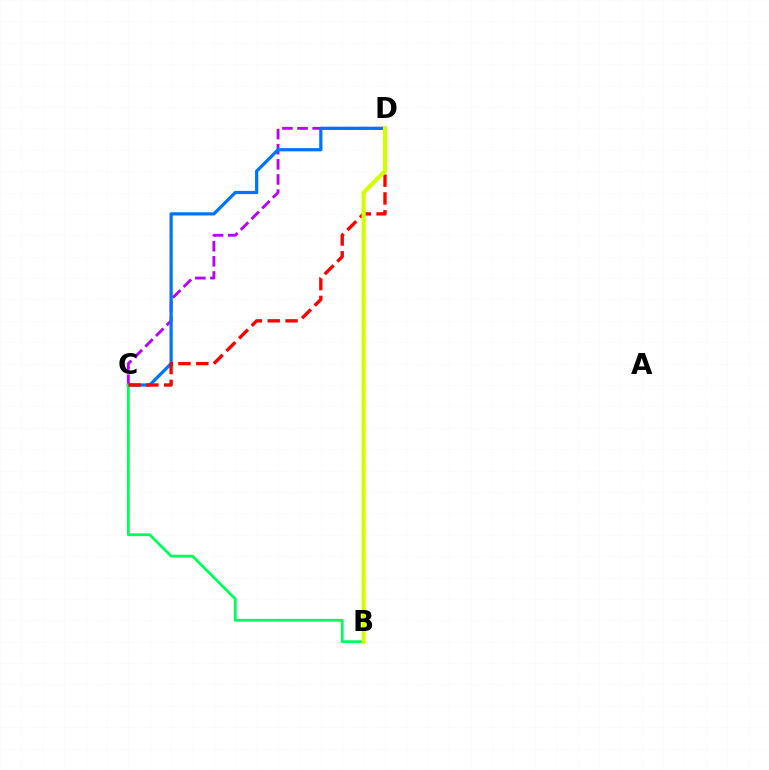{('C', 'D'): [{'color': '#b900ff', 'line_style': 'dashed', 'thickness': 2.05}, {'color': '#0074ff', 'line_style': 'solid', 'thickness': 2.32}, {'color': '#ff0000', 'line_style': 'dashed', 'thickness': 2.42}], ('B', 'C'): [{'color': '#00ff5c', 'line_style': 'solid', 'thickness': 2.01}], ('B', 'D'): [{'color': '#d1ff00', 'line_style': 'solid', 'thickness': 2.96}]}